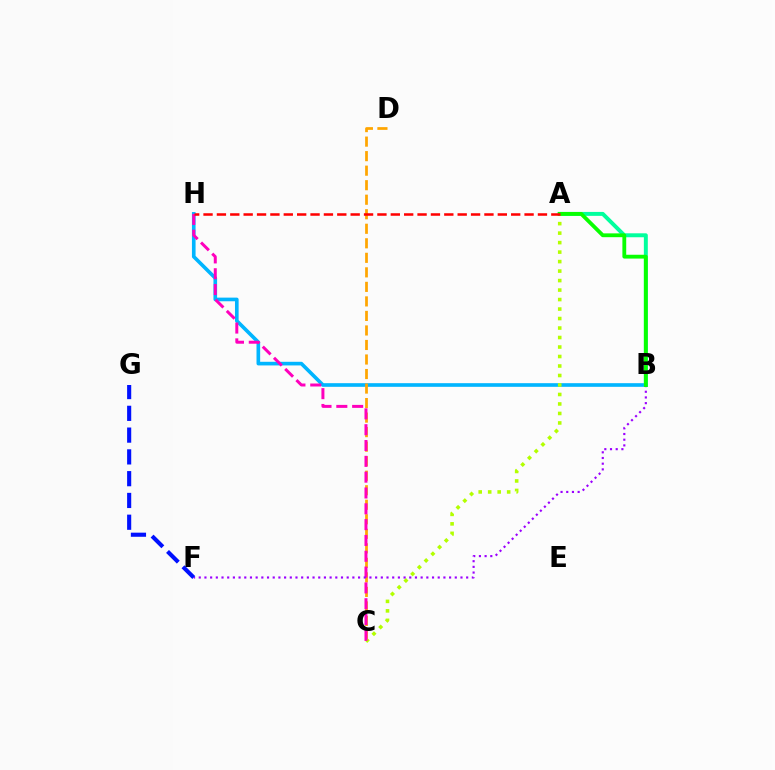{('B', 'H'): [{'color': '#00b5ff', 'line_style': 'solid', 'thickness': 2.62}], ('A', 'B'): [{'color': '#00ff9d', 'line_style': 'solid', 'thickness': 2.84}, {'color': '#08ff00', 'line_style': 'solid', 'thickness': 2.75}], ('C', 'D'): [{'color': '#ffa500', 'line_style': 'dashed', 'thickness': 1.97}], ('A', 'C'): [{'color': '#b3ff00', 'line_style': 'dotted', 'thickness': 2.58}], ('C', 'H'): [{'color': '#ff00bd', 'line_style': 'dashed', 'thickness': 2.15}], ('B', 'F'): [{'color': '#9b00ff', 'line_style': 'dotted', 'thickness': 1.55}], ('F', 'G'): [{'color': '#0010ff', 'line_style': 'dashed', 'thickness': 2.96}], ('A', 'H'): [{'color': '#ff0000', 'line_style': 'dashed', 'thickness': 1.82}]}